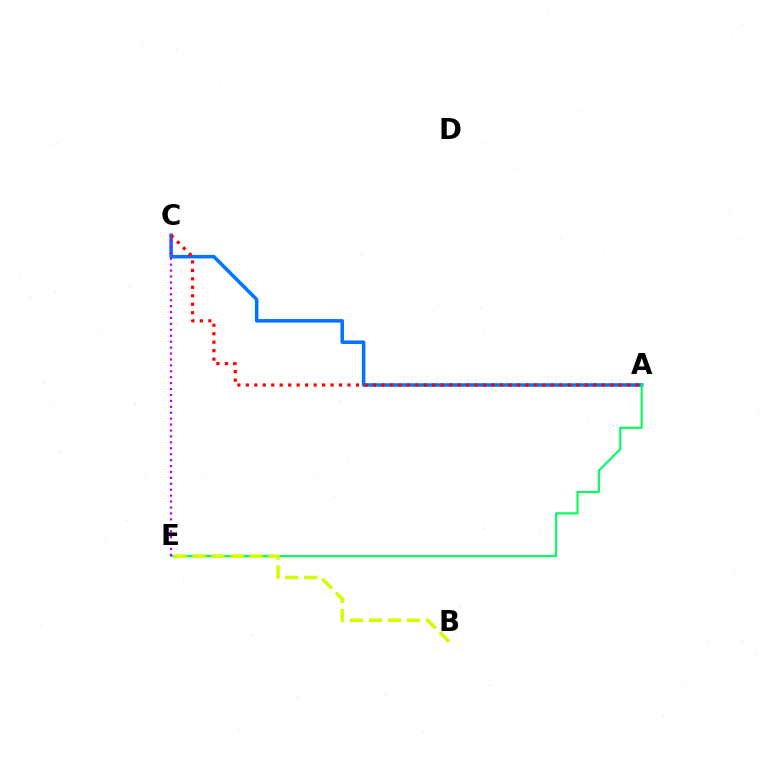{('A', 'C'): [{'color': '#0074ff', 'line_style': 'solid', 'thickness': 2.53}, {'color': '#ff0000', 'line_style': 'dotted', 'thickness': 2.3}], ('A', 'E'): [{'color': '#00ff5c', 'line_style': 'solid', 'thickness': 1.52}], ('C', 'E'): [{'color': '#b900ff', 'line_style': 'dotted', 'thickness': 1.61}], ('B', 'E'): [{'color': '#d1ff00', 'line_style': 'dashed', 'thickness': 2.58}]}